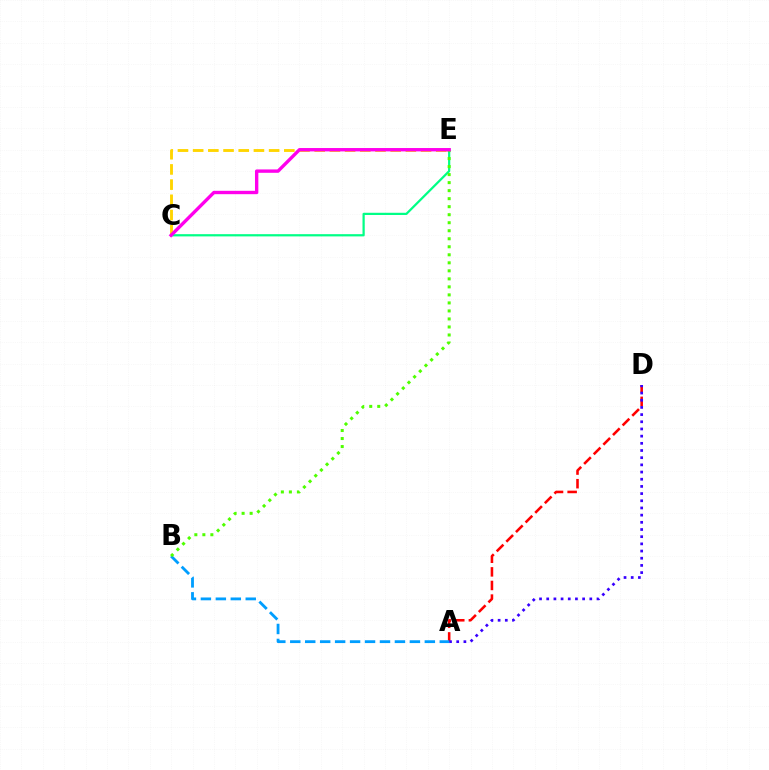{('C', 'E'): [{'color': '#00ff86', 'line_style': 'solid', 'thickness': 1.61}, {'color': '#ffd500', 'line_style': 'dashed', 'thickness': 2.06}, {'color': '#ff00ed', 'line_style': 'solid', 'thickness': 2.43}], ('A', 'D'): [{'color': '#ff0000', 'line_style': 'dashed', 'thickness': 1.85}, {'color': '#3700ff', 'line_style': 'dotted', 'thickness': 1.95}], ('A', 'B'): [{'color': '#009eff', 'line_style': 'dashed', 'thickness': 2.03}], ('B', 'E'): [{'color': '#4fff00', 'line_style': 'dotted', 'thickness': 2.18}]}